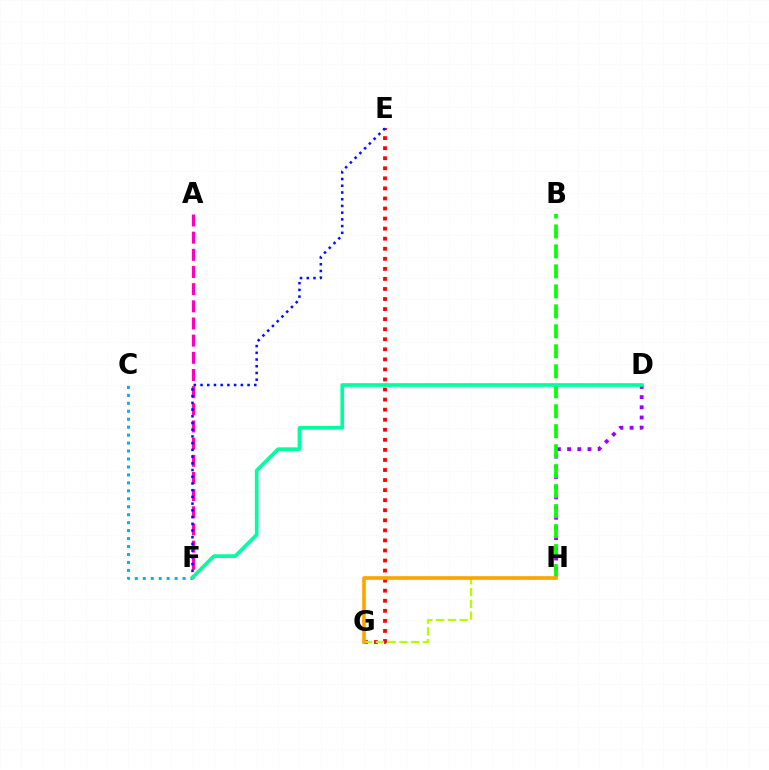{('A', 'F'): [{'color': '#ff00bd', 'line_style': 'dashed', 'thickness': 2.33}], ('D', 'H'): [{'color': '#9b00ff', 'line_style': 'dotted', 'thickness': 2.77}], ('E', 'G'): [{'color': '#ff0000', 'line_style': 'dotted', 'thickness': 2.73}], ('C', 'F'): [{'color': '#00b5ff', 'line_style': 'dotted', 'thickness': 2.16}], ('E', 'F'): [{'color': '#0010ff', 'line_style': 'dotted', 'thickness': 1.83}], ('B', 'H'): [{'color': '#08ff00', 'line_style': 'dashed', 'thickness': 2.71}], ('D', 'F'): [{'color': '#00ff9d', 'line_style': 'solid', 'thickness': 2.64}], ('G', 'H'): [{'color': '#b3ff00', 'line_style': 'dashed', 'thickness': 1.6}, {'color': '#ffa500', 'line_style': 'solid', 'thickness': 2.64}]}